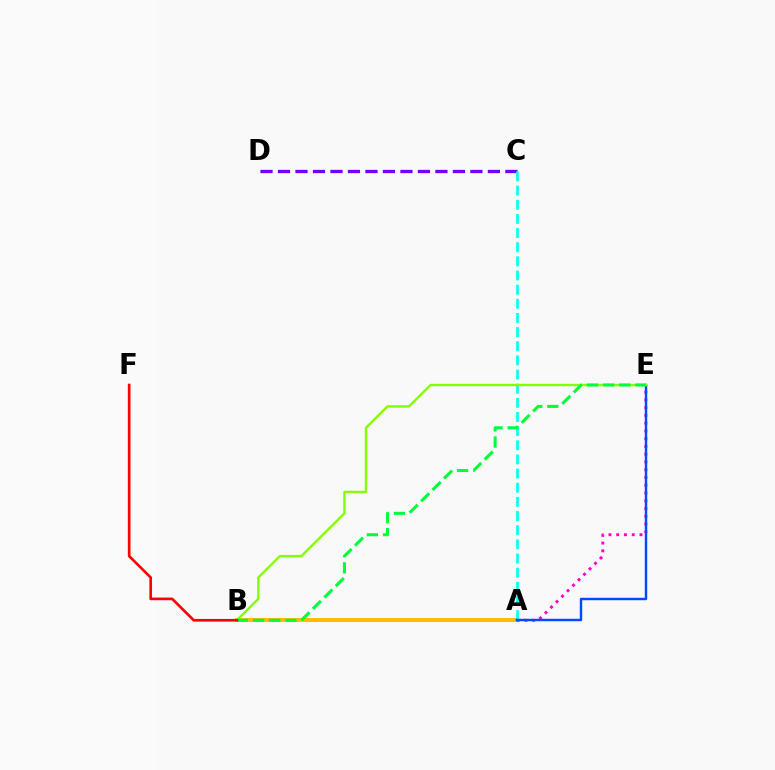{('C', 'D'): [{'color': '#7200ff', 'line_style': 'dashed', 'thickness': 2.38}], ('A', 'B'): [{'color': '#ffbd00', 'line_style': 'solid', 'thickness': 2.9}], ('A', 'E'): [{'color': '#ff00cf', 'line_style': 'dotted', 'thickness': 2.11}, {'color': '#004bff', 'line_style': 'solid', 'thickness': 1.76}], ('A', 'C'): [{'color': '#00fff6', 'line_style': 'dashed', 'thickness': 1.92}], ('B', 'E'): [{'color': '#84ff00', 'line_style': 'solid', 'thickness': 1.72}, {'color': '#00ff39', 'line_style': 'dashed', 'thickness': 2.2}], ('B', 'F'): [{'color': '#ff0000', 'line_style': 'solid', 'thickness': 1.92}]}